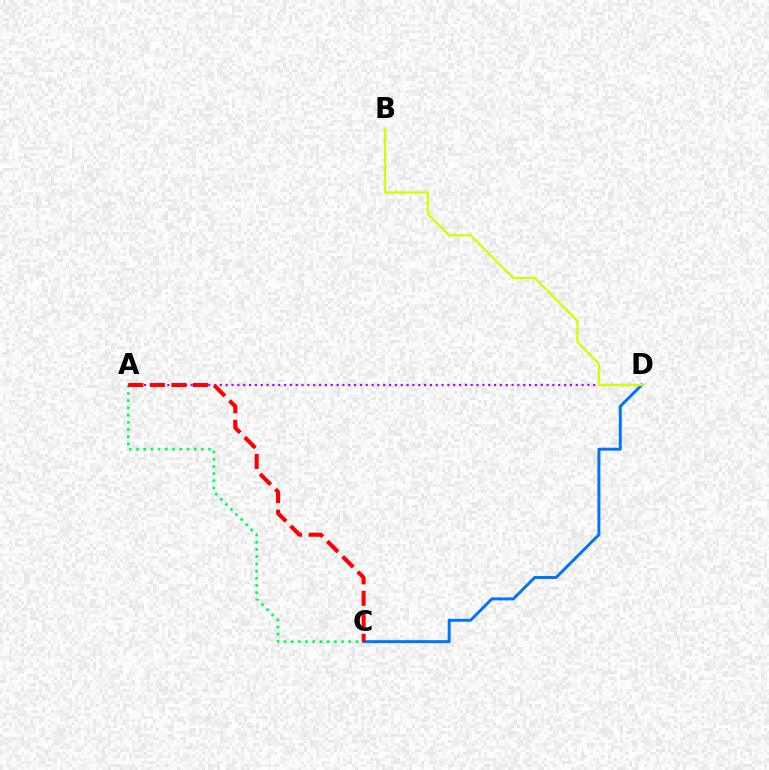{('A', 'C'): [{'color': '#00ff5c', 'line_style': 'dotted', 'thickness': 1.96}, {'color': '#ff0000', 'line_style': 'dashed', 'thickness': 2.92}], ('A', 'D'): [{'color': '#b900ff', 'line_style': 'dotted', 'thickness': 1.58}], ('C', 'D'): [{'color': '#0074ff', 'line_style': 'solid', 'thickness': 2.14}], ('B', 'D'): [{'color': '#d1ff00', 'line_style': 'solid', 'thickness': 1.65}]}